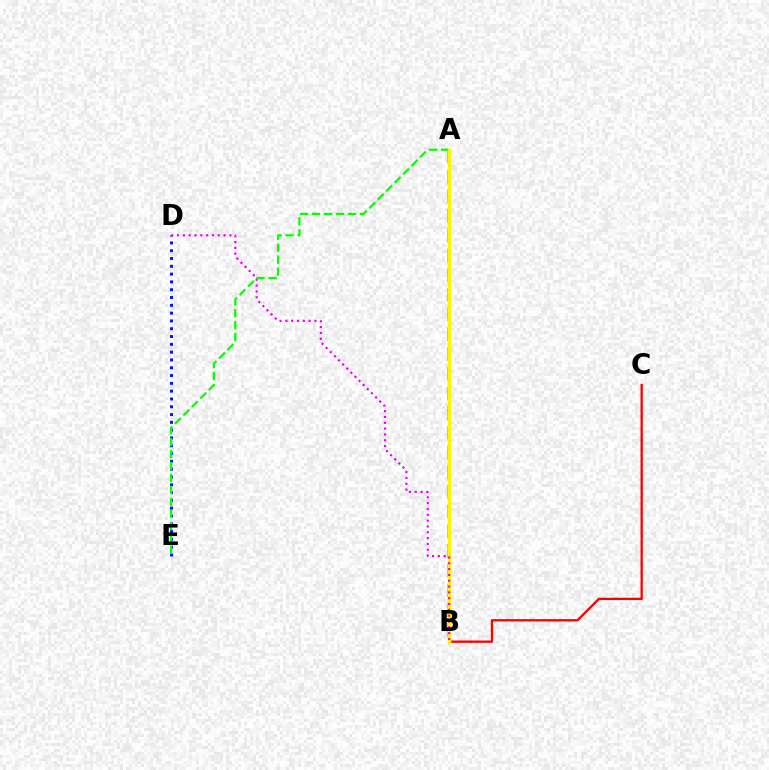{('D', 'E'): [{'color': '#0010ff', 'line_style': 'dotted', 'thickness': 2.12}], ('A', 'B'): [{'color': '#00fff6', 'line_style': 'dashed', 'thickness': 2.68}, {'color': '#fcf500', 'line_style': 'solid', 'thickness': 2.42}], ('A', 'E'): [{'color': '#08ff00', 'line_style': 'dashed', 'thickness': 1.63}], ('B', 'C'): [{'color': '#ff0000', 'line_style': 'solid', 'thickness': 1.67}], ('B', 'D'): [{'color': '#ee00ff', 'line_style': 'dotted', 'thickness': 1.58}]}